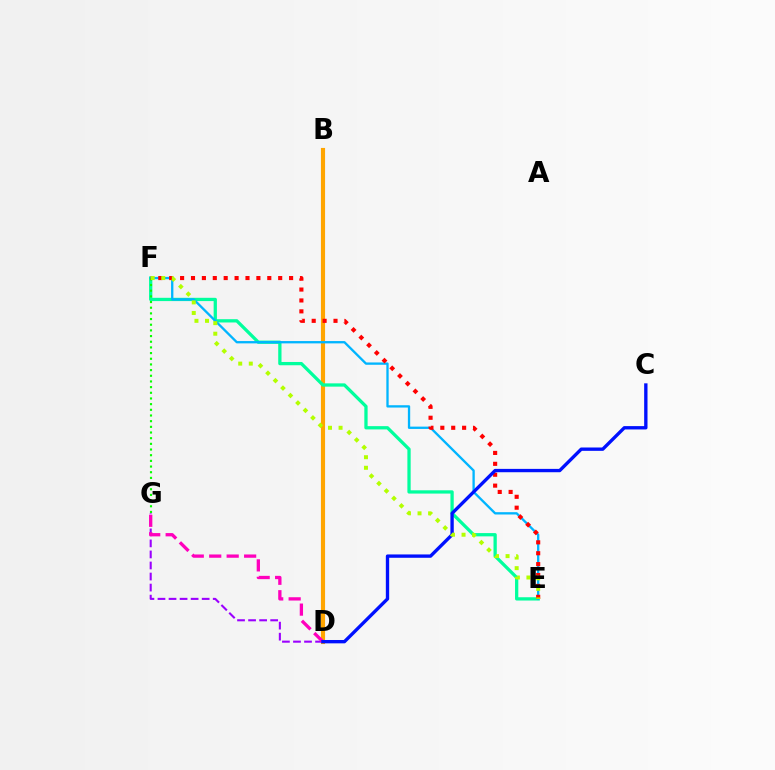{('B', 'D'): [{'color': '#ffa500', 'line_style': 'solid', 'thickness': 2.97}], ('E', 'F'): [{'color': '#00ff9d', 'line_style': 'solid', 'thickness': 2.36}, {'color': '#00b5ff', 'line_style': 'solid', 'thickness': 1.67}, {'color': '#ff0000', 'line_style': 'dotted', 'thickness': 2.96}, {'color': '#b3ff00', 'line_style': 'dotted', 'thickness': 2.87}], ('F', 'G'): [{'color': '#08ff00', 'line_style': 'dotted', 'thickness': 1.54}], ('D', 'G'): [{'color': '#9b00ff', 'line_style': 'dashed', 'thickness': 1.5}, {'color': '#ff00bd', 'line_style': 'dashed', 'thickness': 2.37}], ('C', 'D'): [{'color': '#0010ff', 'line_style': 'solid', 'thickness': 2.41}]}